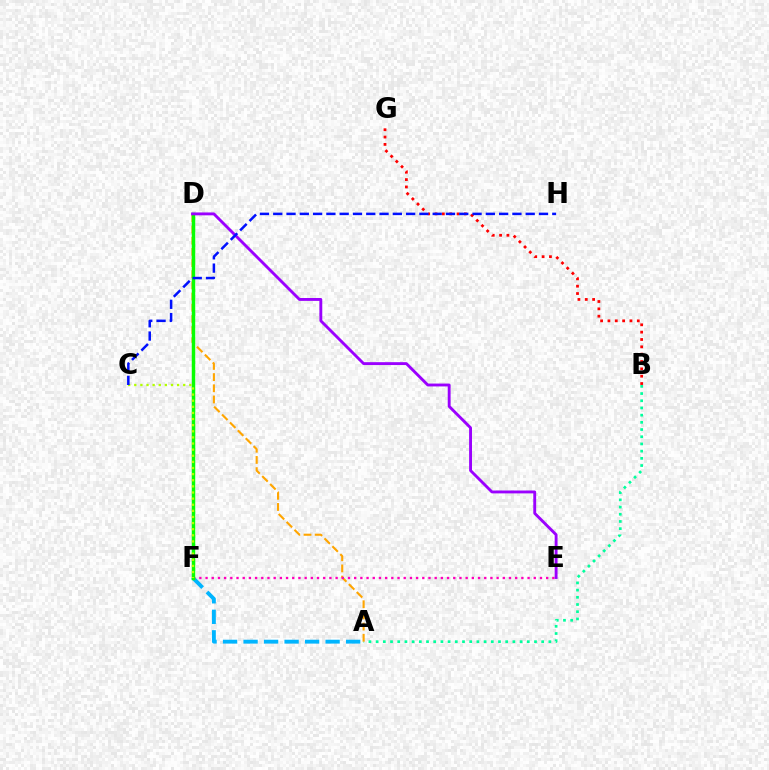{('A', 'F'): [{'color': '#00b5ff', 'line_style': 'dashed', 'thickness': 2.79}], ('B', 'G'): [{'color': '#ff0000', 'line_style': 'dotted', 'thickness': 1.99}], ('A', 'B'): [{'color': '#00ff9d', 'line_style': 'dotted', 'thickness': 1.96}], ('A', 'D'): [{'color': '#ffa500', 'line_style': 'dashed', 'thickness': 1.52}], ('E', 'F'): [{'color': '#ff00bd', 'line_style': 'dotted', 'thickness': 1.68}], ('D', 'F'): [{'color': '#08ff00', 'line_style': 'solid', 'thickness': 2.5}], ('C', 'F'): [{'color': '#b3ff00', 'line_style': 'dotted', 'thickness': 1.66}], ('D', 'E'): [{'color': '#9b00ff', 'line_style': 'solid', 'thickness': 2.07}], ('C', 'H'): [{'color': '#0010ff', 'line_style': 'dashed', 'thickness': 1.81}]}